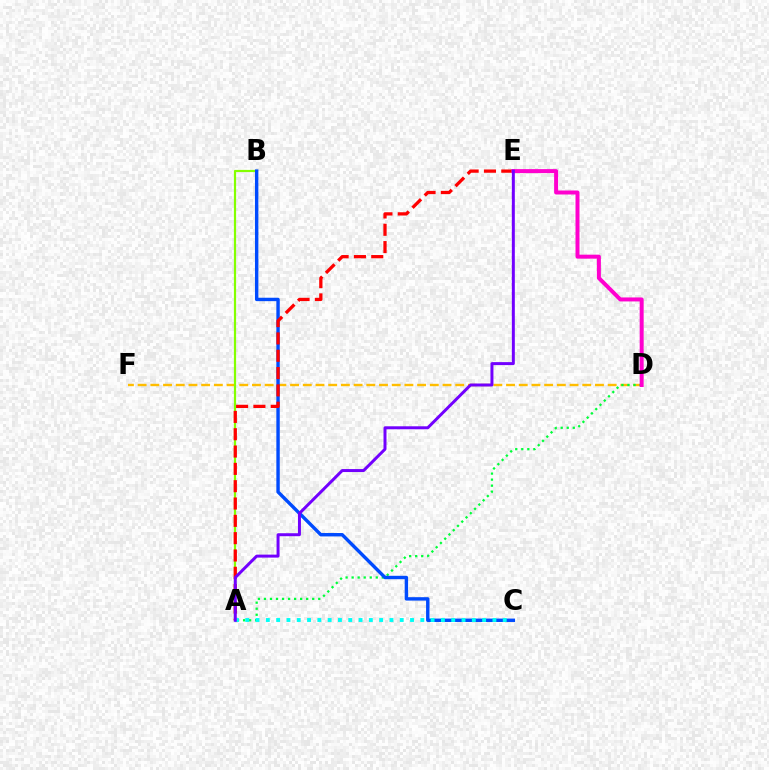{('D', 'F'): [{'color': '#ffbd00', 'line_style': 'dashed', 'thickness': 1.73}], ('A', 'D'): [{'color': '#00ff39', 'line_style': 'dotted', 'thickness': 1.64}], ('A', 'B'): [{'color': '#84ff00', 'line_style': 'solid', 'thickness': 1.59}], ('B', 'C'): [{'color': '#004bff', 'line_style': 'solid', 'thickness': 2.45}], ('A', 'E'): [{'color': '#ff0000', 'line_style': 'dashed', 'thickness': 2.35}, {'color': '#7200ff', 'line_style': 'solid', 'thickness': 2.15}], ('D', 'E'): [{'color': '#ff00cf', 'line_style': 'solid', 'thickness': 2.87}], ('A', 'C'): [{'color': '#00fff6', 'line_style': 'dotted', 'thickness': 2.8}]}